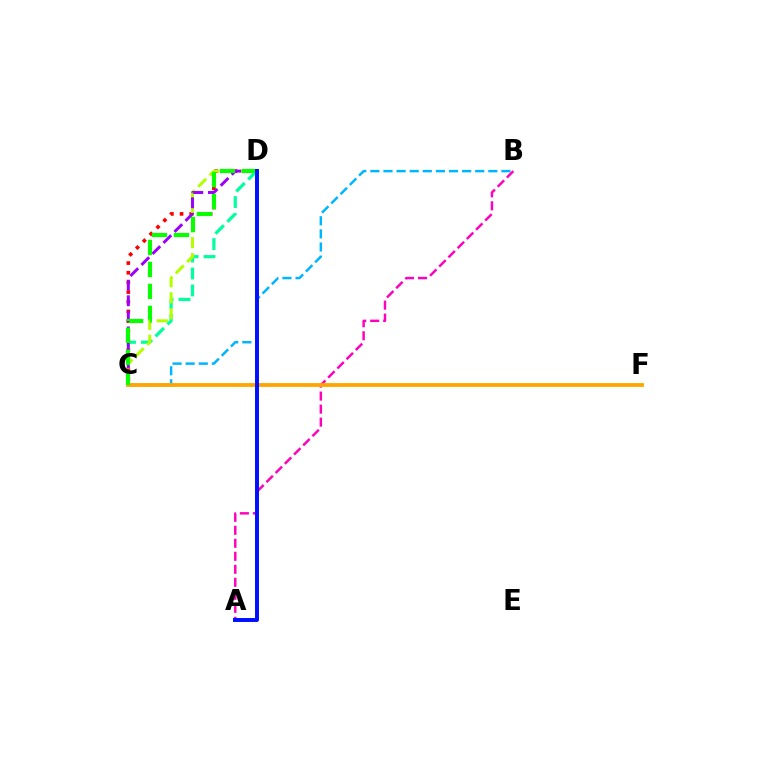{('C', 'D'): [{'color': '#00ff9d', 'line_style': 'dashed', 'thickness': 2.3}, {'color': '#ff0000', 'line_style': 'dotted', 'thickness': 2.63}, {'color': '#b3ff00', 'line_style': 'dashed', 'thickness': 2.17}, {'color': '#9b00ff', 'line_style': 'dashed', 'thickness': 2.12}, {'color': '#08ff00', 'line_style': 'dashed', 'thickness': 2.99}], ('B', 'C'): [{'color': '#00b5ff', 'line_style': 'dashed', 'thickness': 1.78}], ('A', 'B'): [{'color': '#ff00bd', 'line_style': 'dashed', 'thickness': 1.77}], ('C', 'F'): [{'color': '#ffa500', 'line_style': 'solid', 'thickness': 2.75}], ('A', 'D'): [{'color': '#0010ff', 'line_style': 'solid', 'thickness': 2.85}]}